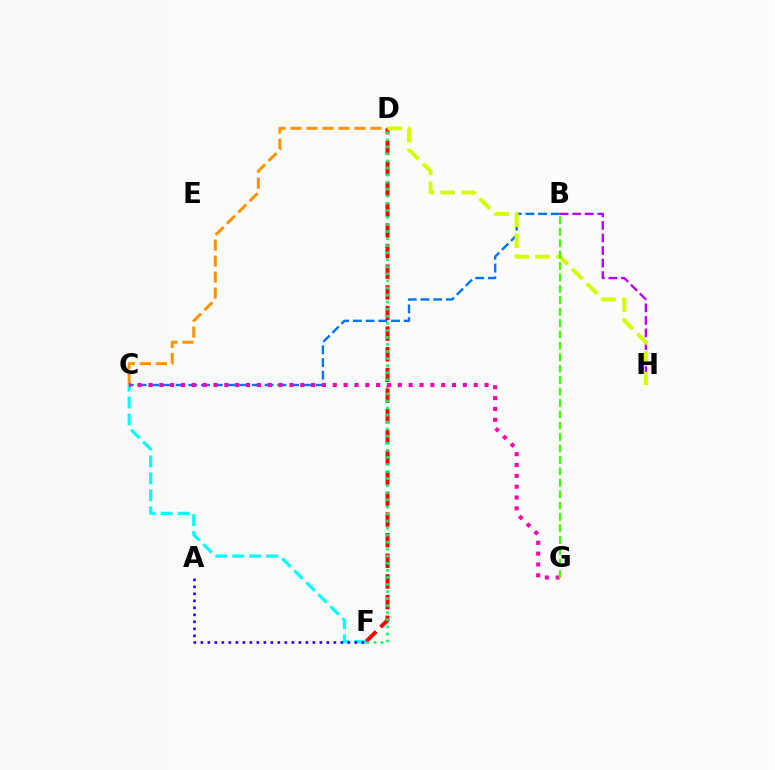{('B', 'H'): [{'color': '#b900ff', 'line_style': 'dashed', 'thickness': 1.7}], ('C', 'D'): [{'color': '#ff9400', 'line_style': 'dashed', 'thickness': 2.17}], ('D', 'F'): [{'color': '#ff0000', 'line_style': 'dashed', 'thickness': 2.81}, {'color': '#00ff5c', 'line_style': 'dotted', 'thickness': 1.92}], ('B', 'C'): [{'color': '#0074ff', 'line_style': 'dashed', 'thickness': 1.73}], ('C', 'F'): [{'color': '#00fff6', 'line_style': 'dashed', 'thickness': 2.3}], ('D', 'H'): [{'color': '#d1ff00', 'line_style': 'dashed', 'thickness': 2.84}], ('C', 'G'): [{'color': '#ff00ac', 'line_style': 'dotted', 'thickness': 2.95}], ('B', 'G'): [{'color': '#3dff00', 'line_style': 'dashed', 'thickness': 1.55}], ('A', 'F'): [{'color': '#2500ff', 'line_style': 'dotted', 'thickness': 1.9}]}